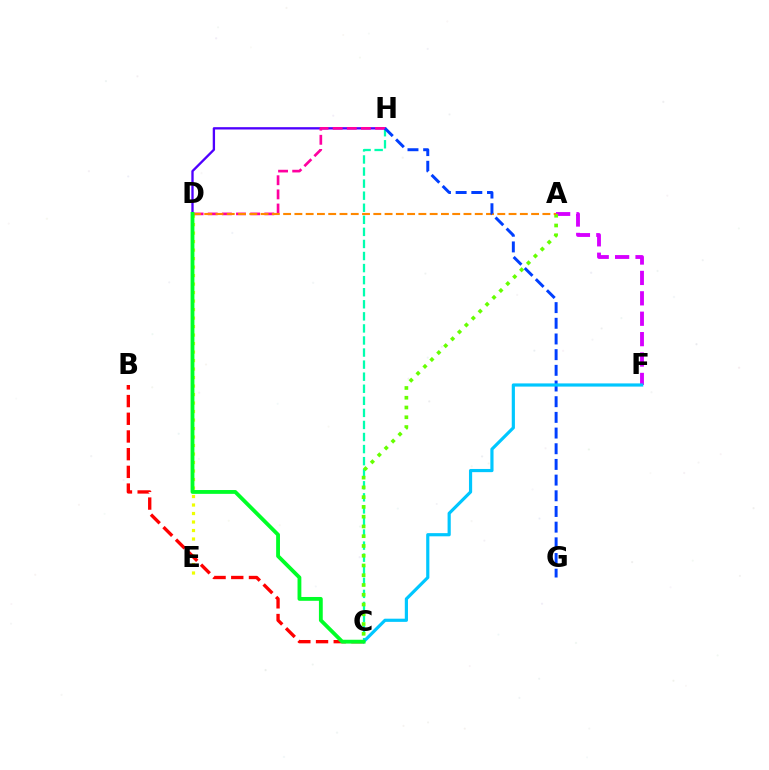{('D', 'E'): [{'color': '#eeff00', 'line_style': 'dotted', 'thickness': 2.31}], ('D', 'H'): [{'color': '#4f00ff', 'line_style': 'solid', 'thickness': 1.68}, {'color': '#ff00a0', 'line_style': 'dashed', 'thickness': 1.92}], ('C', 'H'): [{'color': '#00ffaf', 'line_style': 'dashed', 'thickness': 1.64}], ('A', 'F'): [{'color': '#d600ff', 'line_style': 'dashed', 'thickness': 2.77}], ('A', 'C'): [{'color': '#66ff00', 'line_style': 'dotted', 'thickness': 2.65}], ('A', 'D'): [{'color': '#ff8800', 'line_style': 'dashed', 'thickness': 1.53}], ('G', 'H'): [{'color': '#003fff', 'line_style': 'dashed', 'thickness': 2.13}], ('B', 'C'): [{'color': '#ff0000', 'line_style': 'dashed', 'thickness': 2.4}], ('C', 'F'): [{'color': '#00c7ff', 'line_style': 'solid', 'thickness': 2.29}], ('C', 'D'): [{'color': '#00ff27', 'line_style': 'solid', 'thickness': 2.75}]}